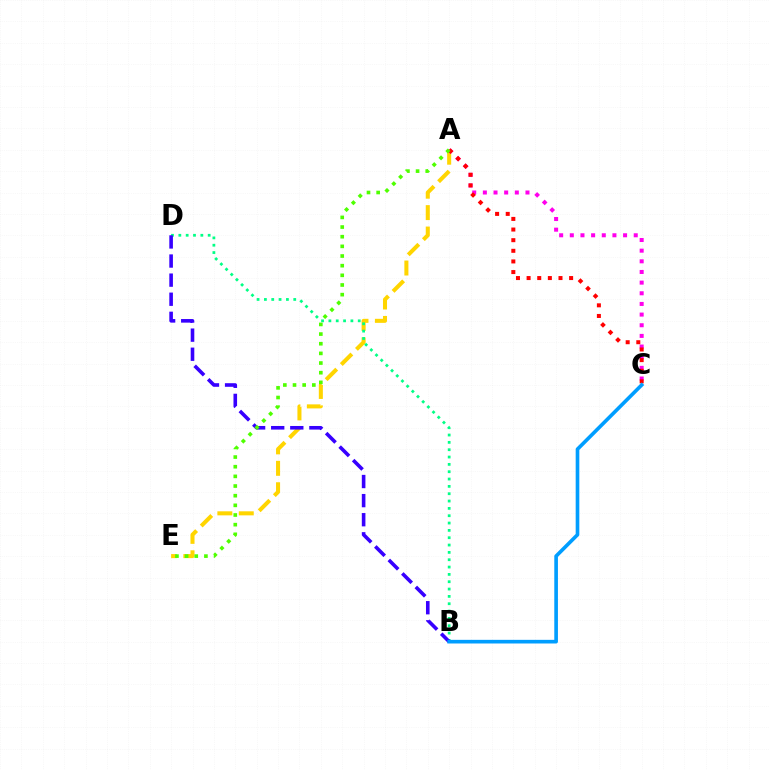{('A', 'E'): [{'color': '#ffd500', 'line_style': 'dashed', 'thickness': 2.91}, {'color': '#4fff00', 'line_style': 'dotted', 'thickness': 2.62}], ('A', 'C'): [{'color': '#ff00ed', 'line_style': 'dotted', 'thickness': 2.89}, {'color': '#ff0000', 'line_style': 'dotted', 'thickness': 2.89}], ('B', 'D'): [{'color': '#00ff86', 'line_style': 'dotted', 'thickness': 1.99}, {'color': '#3700ff', 'line_style': 'dashed', 'thickness': 2.59}], ('B', 'C'): [{'color': '#009eff', 'line_style': 'solid', 'thickness': 2.62}]}